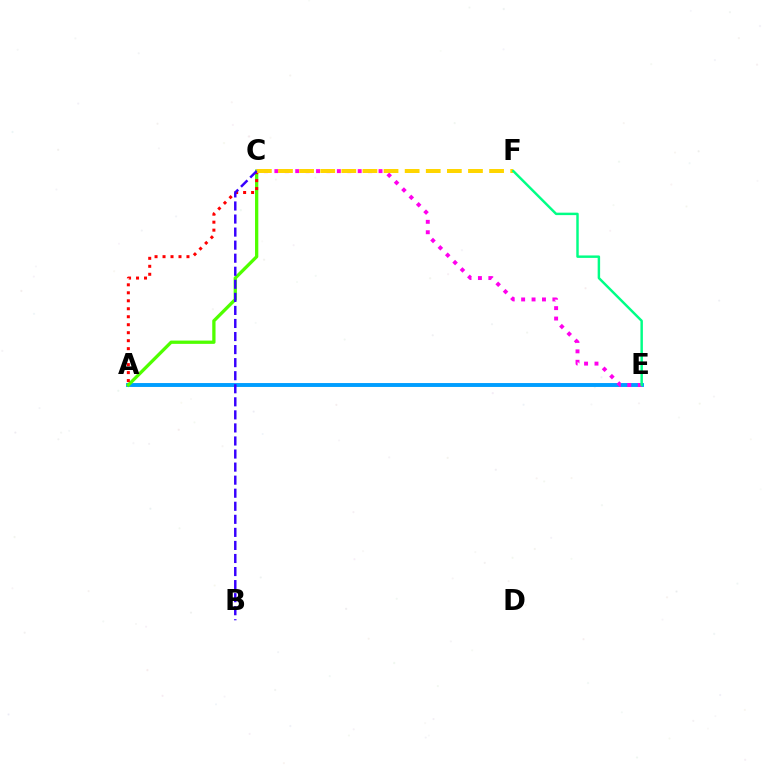{('A', 'E'): [{'color': '#009eff', 'line_style': 'solid', 'thickness': 2.81}], ('A', 'C'): [{'color': '#4fff00', 'line_style': 'solid', 'thickness': 2.37}, {'color': '#ff0000', 'line_style': 'dotted', 'thickness': 2.17}], ('C', 'E'): [{'color': '#ff00ed', 'line_style': 'dotted', 'thickness': 2.83}], ('C', 'F'): [{'color': '#ffd500', 'line_style': 'dashed', 'thickness': 2.87}], ('E', 'F'): [{'color': '#00ff86', 'line_style': 'solid', 'thickness': 1.77}], ('B', 'C'): [{'color': '#3700ff', 'line_style': 'dashed', 'thickness': 1.77}]}